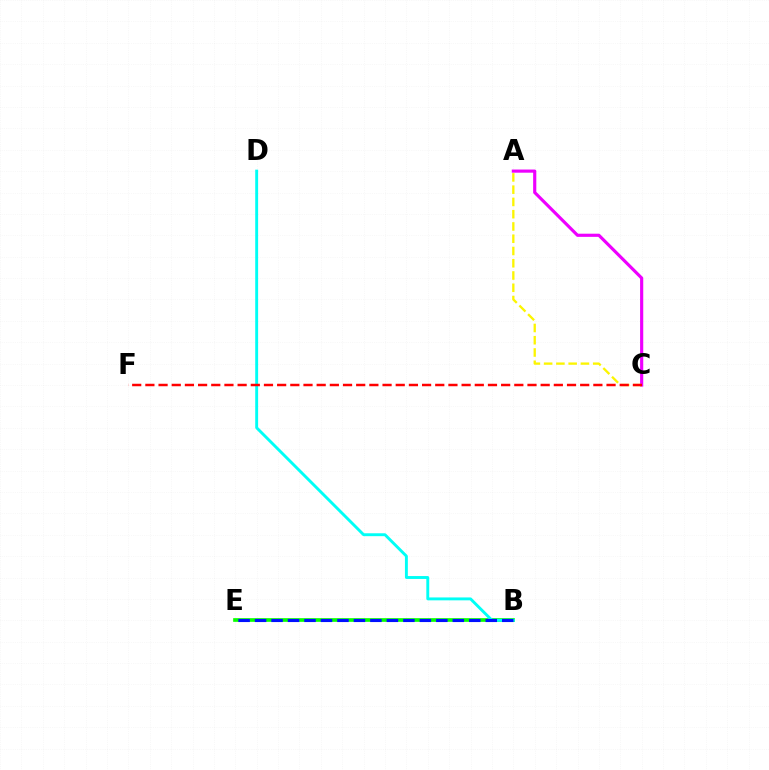{('A', 'C'): [{'color': '#ee00ff', 'line_style': 'solid', 'thickness': 2.27}, {'color': '#fcf500', 'line_style': 'dashed', 'thickness': 1.67}], ('B', 'E'): [{'color': '#08ff00', 'line_style': 'solid', 'thickness': 2.65}, {'color': '#0010ff', 'line_style': 'dashed', 'thickness': 2.24}], ('B', 'D'): [{'color': '#00fff6', 'line_style': 'solid', 'thickness': 2.09}], ('C', 'F'): [{'color': '#ff0000', 'line_style': 'dashed', 'thickness': 1.79}]}